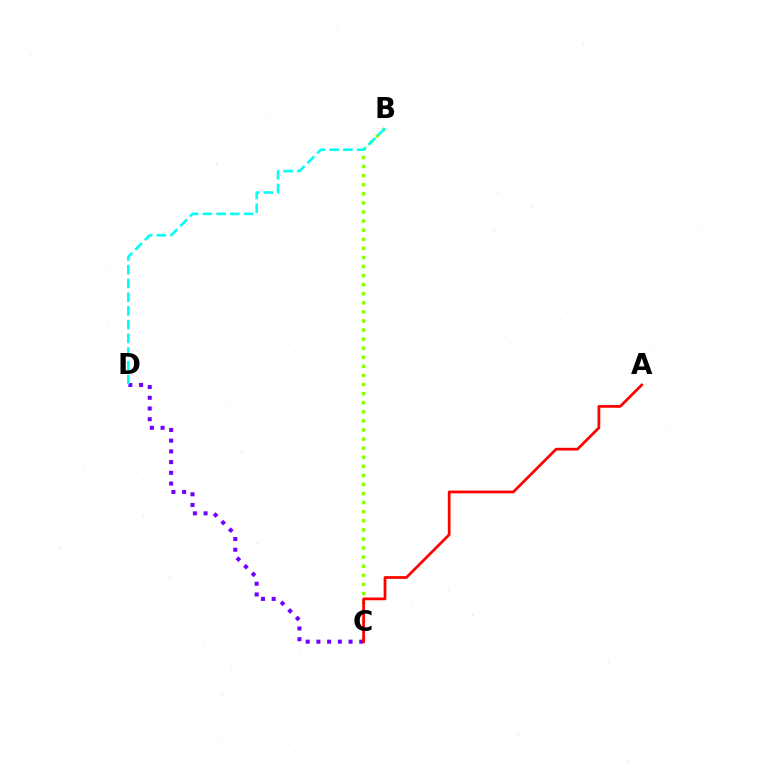{('B', 'C'): [{'color': '#84ff00', 'line_style': 'dotted', 'thickness': 2.47}], ('C', 'D'): [{'color': '#7200ff', 'line_style': 'dotted', 'thickness': 2.91}], ('B', 'D'): [{'color': '#00fff6', 'line_style': 'dashed', 'thickness': 1.86}], ('A', 'C'): [{'color': '#ff0000', 'line_style': 'solid', 'thickness': 1.97}]}